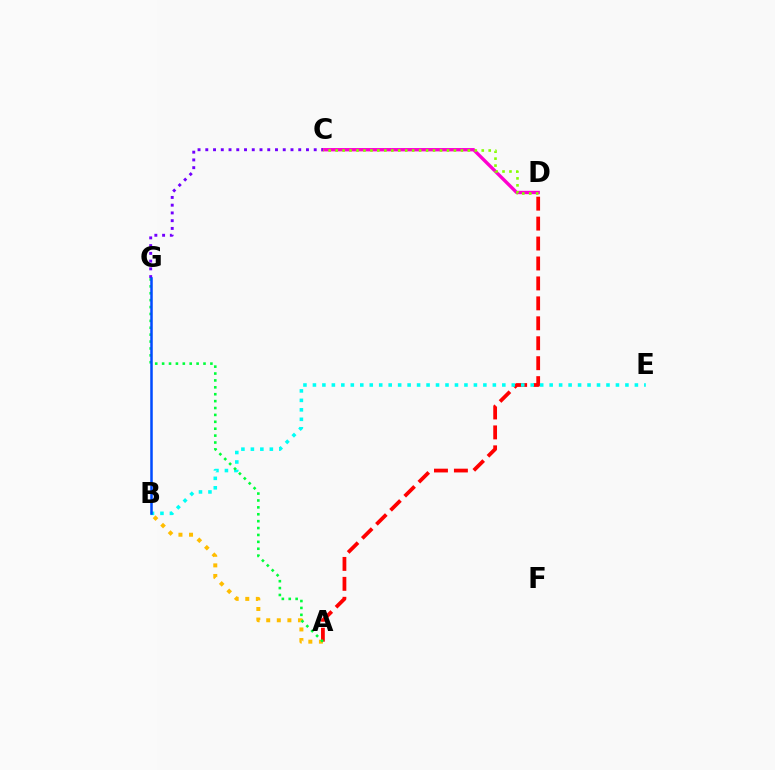{('A', 'B'): [{'color': '#ffbd00', 'line_style': 'dotted', 'thickness': 2.88}], ('A', 'D'): [{'color': '#ff0000', 'line_style': 'dashed', 'thickness': 2.71}], ('B', 'E'): [{'color': '#00fff6', 'line_style': 'dotted', 'thickness': 2.57}], ('C', 'D'): [{'color': '#ff00cf', 'line_style': 'solid', 'thickness': 2.41}, {'color': '#84ff00', 'line_style': 'dotted', 'thickness': 1.89}], ('C', 'G'): [{'color': '#7200ff', 'line_style': 'dotted', 'thickness': 2.1}], ('A', 'G'): [{'color': '#00ff39', 'line_style': 'dotted', 'thickness': 1.87}], ('B', 'G'): [{'color': '#004bff', 'line_style': 'solid', 'thickness': 1.81}]}